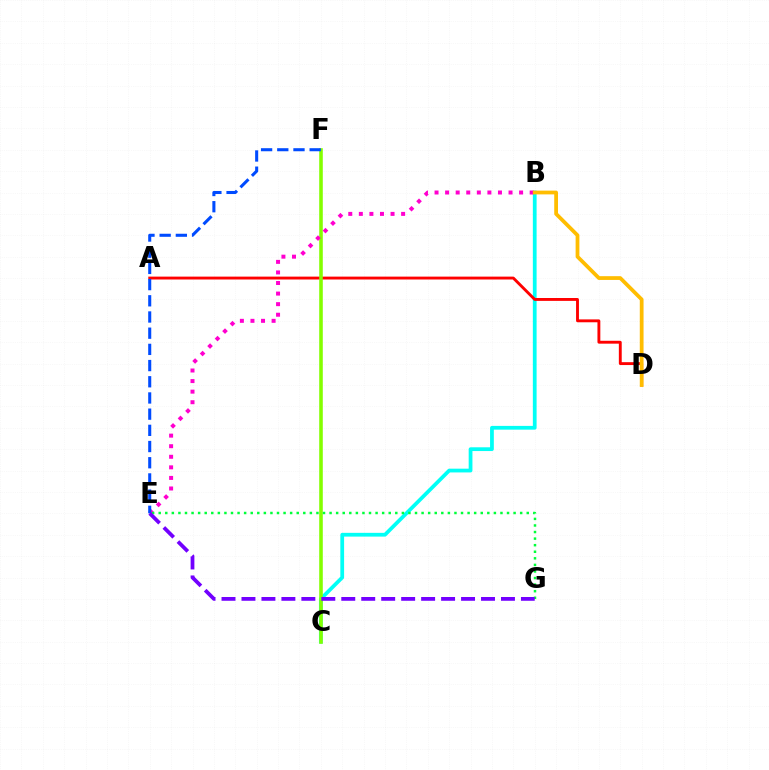{('B', 'C'): [{'color': '#00fff6', 'line_style': 'solid', 'thickness': 2.71}], ('A', 'D'): [{'color': '#ff0000', 'line_style': 'solid', 'thickness': 2.07}], ('C', 'F'): [{'color': '#84ff00', 'line_style': 'solid', 'thickness': 2.58}], ('B', 'E'): [{'color': '#ff00cf', 'line_style': 'dotted', 'thickness': 2.87}], ('E', 'G'): [{'color': '#00ff39', 'line_style': 'dotted', 'thickness': 1.79}, {'color': '#7200ff', 'line_style': 'dashed', 'thickness': 2.71}], ('B', 'D'): [{'color': '#ffbd00', 'line_style': 'solid', 'thickness': 2.71}], ('E', 'F'): [{'color': '#004bff', 'line_style': 'dashed', 'thickness': 2.2}]}